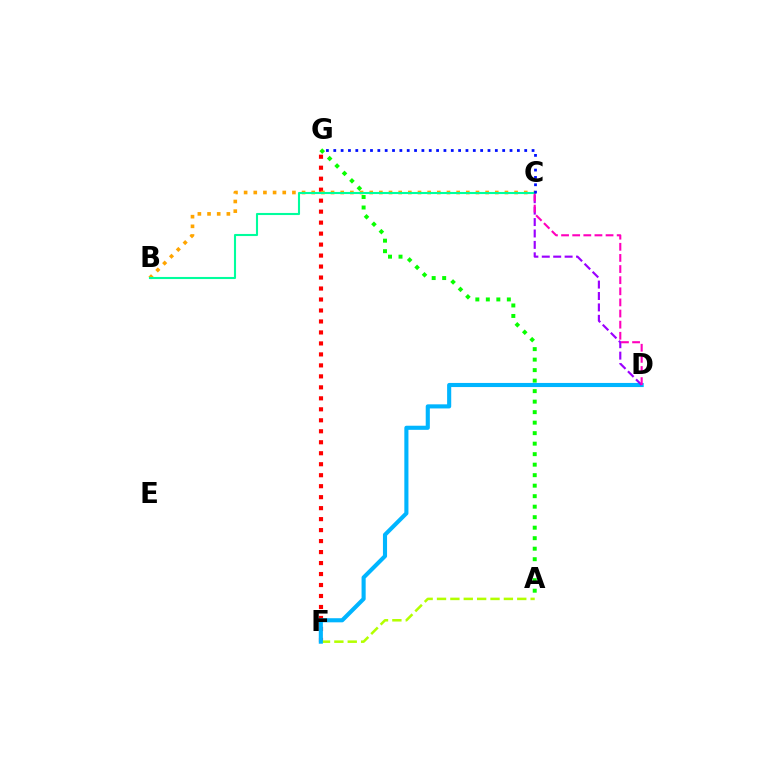{('F', 'G'): [{'color': '#ff0000', 'line_style': 'dotted', 'thickness': 2.98}], ('A', 'F'): [{'color': '#b3ff00', 'line_style': 'dashed', 'thickness': 1.82}], ('D', 'F'): [{'color': '#00b5ff', 'line_style': 'solid', 'thickness': 2.96}], ('B', 'C'): [{'color': '#ffa500', 'line_style': 'dotted', 'thickness': 2.62}, {'color': '#00ff9d', 'line_style': 'solid', 'thickness': 1.51}], ('C', 'D'): [{'color': '#9b00ff', 'line_style': 'dashed', 'thickness': 1.55}, {'color': '#ff00bd', 'line_style': 'dashed', 'thickness': 1.51}], ('C', 'G'): [{'color': '#0010ff', 'line_style': 'dotted', 'thickness': 2.0}], ('A', 'G'): [{'color': '#08ff00', 'line_style': 'dotted', 'thickness': 2.85}]}